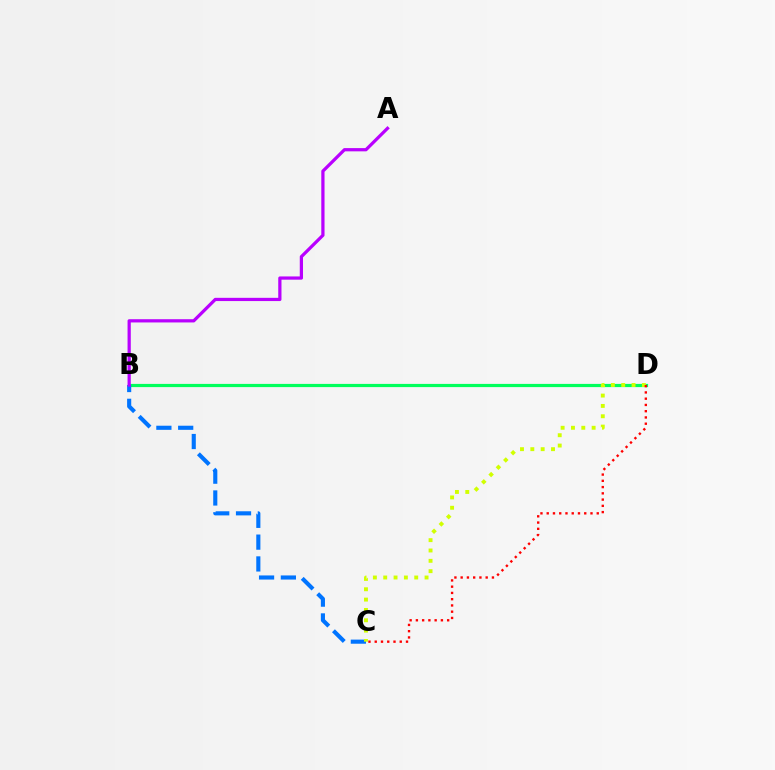{('B', 'D'): [{'color': '#00ff5c', 'line_style': 'solid', 'thickness': 2.31}], ('B', 'C'): [{'color': '#0074ff', 'line_style': 'dashed', 'thickness': 2.96}], ('C', 'D'): [{'color': '#d1ff00', 'line_style': 'dotted', 'thickness': 2.81}, {'color': '#ff0000', 'line_style': 'dotted', 'thickness': 1.7}], ('A', 'B'): [{'color': '#b900ff', 'line_style': 'solid', 'thickness': 2.33}]}